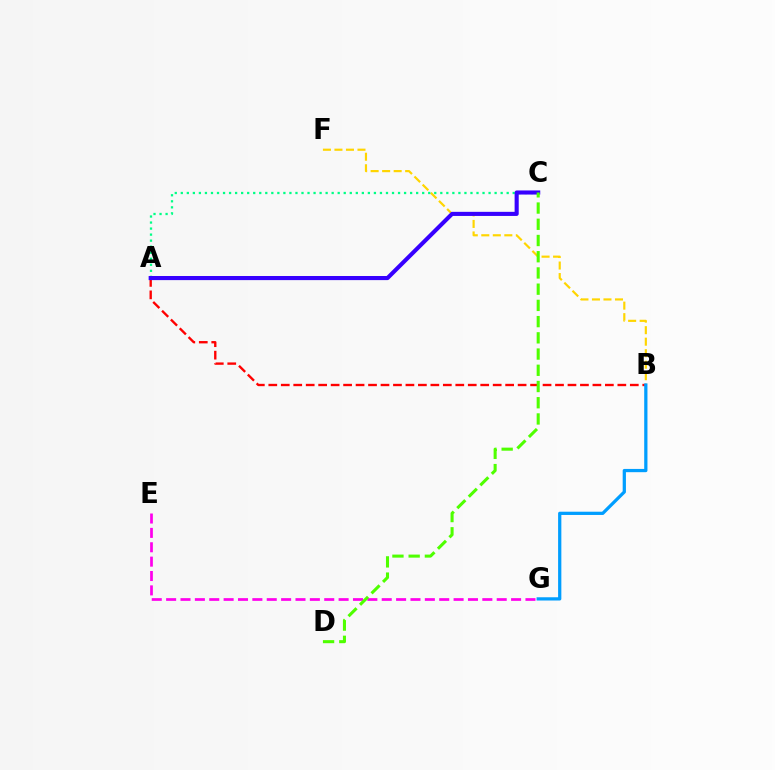{('B', 'F'): [{'color': '#ffd500', 'line_style': 'dashed', 'thickness': 1.56}], ('A', 'C'): [{'color': '#00ff86', 'line_style': 'dotted', 'thickness': 1.64}, {'color': '#3700ff', 'line_style': 'solid', 'thickness': 2.96}], ('A', 'B'): [{'color': '#ff0000', 'line_style': 'dashed', 'thickness': 1.69}], ('E', 'G'): [{'color': '#ff00ed', 'line_style': 'dashed', 'thickness': 1.95}], ('B', 'G'): [{'color': '#009eff', 'line_style': 'solid', 'thickness': 2.34}], ('C', 'D'): [{'color': '#4fff00', 'line_style': 'dashed', 'thickness': 2.2}]}